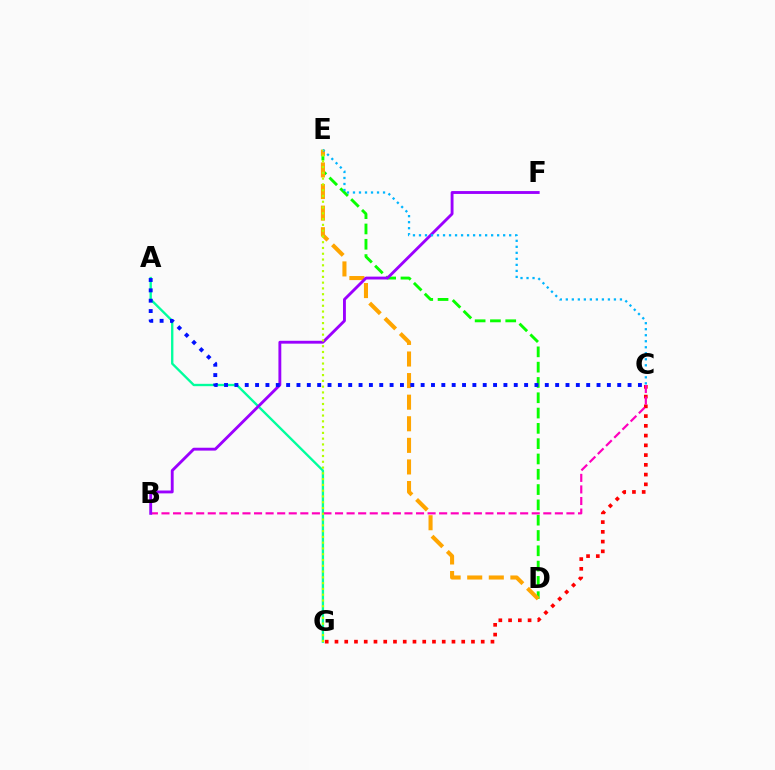{('A', 'G'): [{'color': '#00ff9d', 'line_style': 'solid', 'thickness': 1.69}], ('D', 'E'): [{'color': '#08ff00', 'line_style': 'dashed', 'thickness': 2.08}, {'color': '#ffa500', 'line_style': 'dashed', 'thickness': 2.93}], ('C', 'G'): [{'color': '#ff0000', 'line_style': 'dotted', 'thickness': 2.65}], ('B', 'C'): [{'color': '#ff00bd', 'line_style': 'dashed', 'thickness': 1.57}], ('B', 'F'): [{'color': '#9b00ff', 'line_style': 'solid', 'thickness': 2.06}], ('C', 'E'): [{'color': '#00b5ff', 'line_style': 'dotted', 'thickness': 1.63}], ('E', 'G'): [{'color': '#b3ff00', 'line_style': 'dotted', 'thickness': 1.57}], ('A', 'C'): [{'color': '#0010ff', 'line_style': 'dotted', 'thickness': 2.81}]}